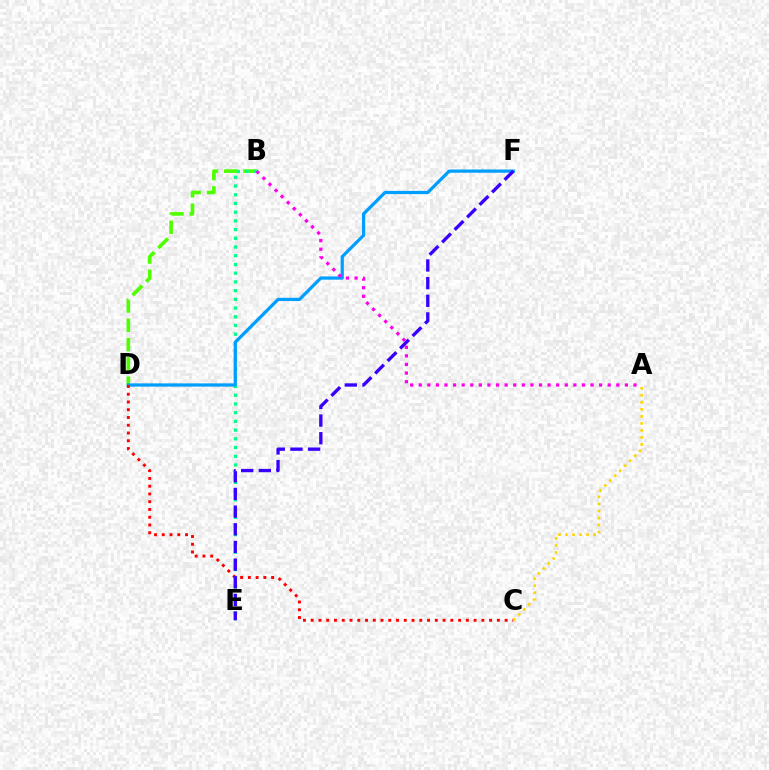{('B', 'D'): [{'color': '#4fff00', 'line_style': 'dashed', 'thickness': 2.62}], ('B', 'E'): [{'color': '#00ff86', 'line_style': 'dotted', 'thickness': 2.37}], ('D', 'F'): [{'color': '#009eff', 'line_style': 'solid', 'thickness': 2.33}], ('C', 'D'): [{'color': '#ff0000', 'line_style': 'dotted', 'thickness': 2.11}], ('A', 'B'): [{'color': '#ff00ed', 'line_style': 'dotted', 'thickness': 2.33}], ('E', 'F'): [{'color': '#3700ff', 'line_style': 'dashed', 'thickness': 2.4}], ('A', 'C'): [{'color': '#ffd500', 'line_style': 'dotted', 'thickness': 1.91}]}